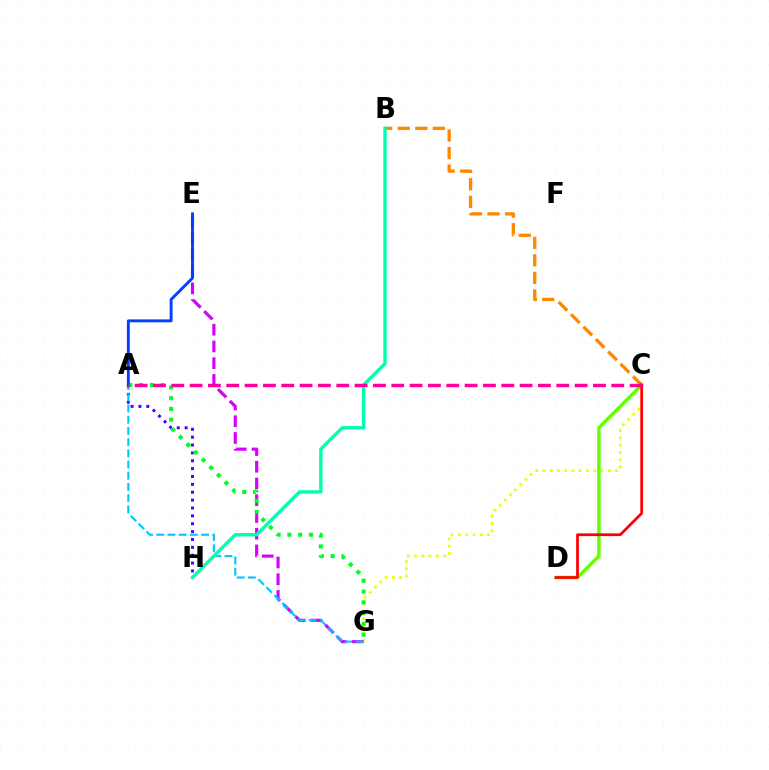{('C', 'G'): [{'color': '#eeff00', 'line_style': 'dotted', 'thickness': 1.97}], ('A', 'H'): [{'color': '#4f00ff', 'line_style': 'dotted', 'thickness': 2.14}], ('E', 'G'): [{'color': '#d600ff', 'line_style': 'dashed', 'thickness': 2.27}], ('A', 'G'): [{'color': '#00ff27', 'line_style': 'dotted', 'thickness': 2.93}, {'color': '#00c7ff', 'line_style': 'dashed', 'thickness': 1.52}], ('C', 'D'): [{'color': '#66ff00', 'line_style': 'solid', 'thickness': 2.51}, {'color': '#ff0000', 'line_style': 'solid', 'thickness': 1.97}], ('A', 'E'): [{'color': '#003fff', 'line_style': 'solid', 'thickness': 2.08}], ('B', 'C'): [{'color': '#ff8800', 'line_style': 'dashed', 'thickness': 2.38}], ('B', 'H'): [{'color': '#00ffaf', 'line_style': 'solid', 'thickness': 2.44}], ('A', 'C'): [{'color': '#ff00a0', 'line_style': 'dashed', 'thickness': 2.49}]}